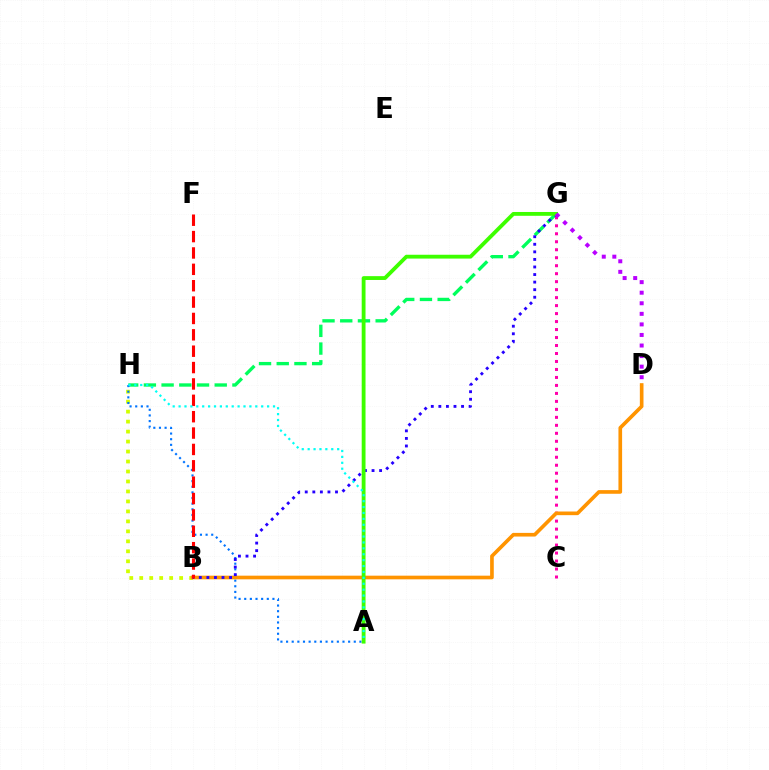{('B', 'H'): [{'color': '#d1ff00', 'line_style': 'dotted', 'thickness': 2.71}], ('G', 'H'): [{'color': '#00ff5c', 'line_style': 'dashed', 'thickness': 2.41}], ('A', 'H'): [{'color': '#0074ff', 'line_style': 'dotted', 'thickness': 1.53}, {'color': '#00fff6', 'line_style': 'dotted', 'thickness': 1.6}], ('C', 'G'): [{'color': '#ff00ac', 'line_style': 'dotted', 'thickness': 2.17}], ('B', 'D'): [{'color': '#ff9400', 'line_style': 'solid', 'thickness': 2.63}], ('B', 'G'): [{'color': '#2500ff', 'line_style': 'dotted', 'thickness': 2.06}], ('B', 'F'): [{'color': '#ff0000', 'line_style': 'dashed', 'thickness': 2.22}], ('A', 'G'): [{'color': '#3dff00', 'line_style': 'solid', 'thickness': 2.75}], ('D', 'G'): [{'color': '#b900ff', 'line_style': 'dotted', 'thickness': 2.87}]}